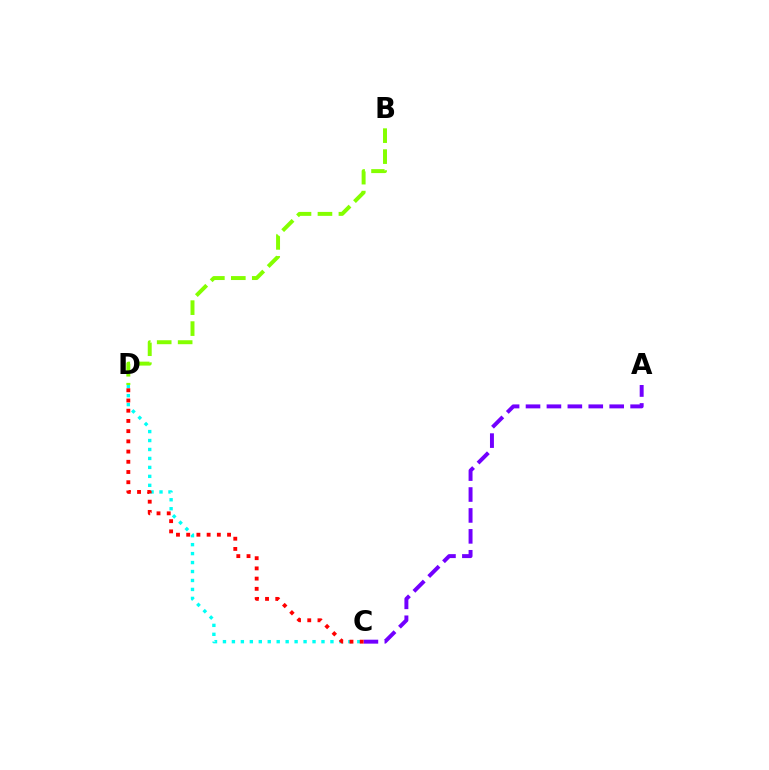{('A', 'C'): [{'color': '#7200ff', 'line_style': 'dashed', 'thickness': 2.84}], ('C', 'D'): [{'color': '#00fff6', 'line_style': 'dotted', 'thickness': 2.43}, {'color': '#ff0000', 'line_style': 'dotted', 'thickness': 2.78}], ('B', 'D'): [{'color': '#84ff00', 'line_style': 'dashed', 'thickness': 2.85}]}